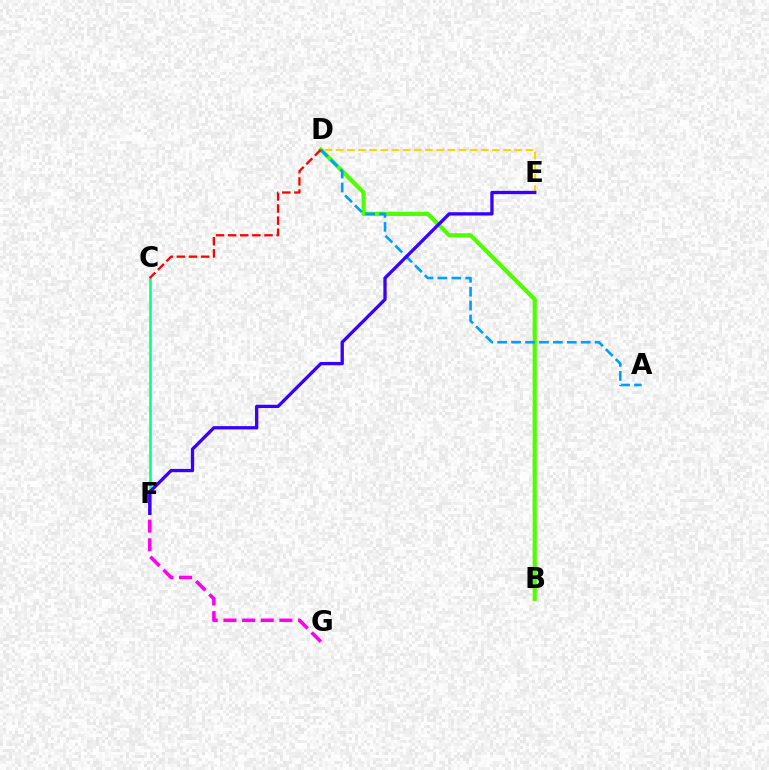{('B', 'D'): [{'color': '#4fff00', 'line_style': 'solid', 'thickness': 3.0}], ('C', 'F'): [{'color': '#00ff86', 'line_style': 'solid', 'thickness': 1.82}], ('D', 'E'): [{'color': '#ffd500', 'line_style': 'dashed', 'thickness': 1.52}], ('F', 'G'): [{'color': '#ff00ed', 'line_style': 'dashed', 'thickness': 2.53}], ('A', 'D'): [{'color': '#009eff', 'line_style': 'dashed', 'thickness': 1.89}], ('E', 'F'): [{'color': '#3700ff', 'line_style': 'solid', 'thickness': 2.38}], ('C', 'D'): [{'color': '#ff0000', 'line_style': 'dashed', 'thickness': 1.65}]}